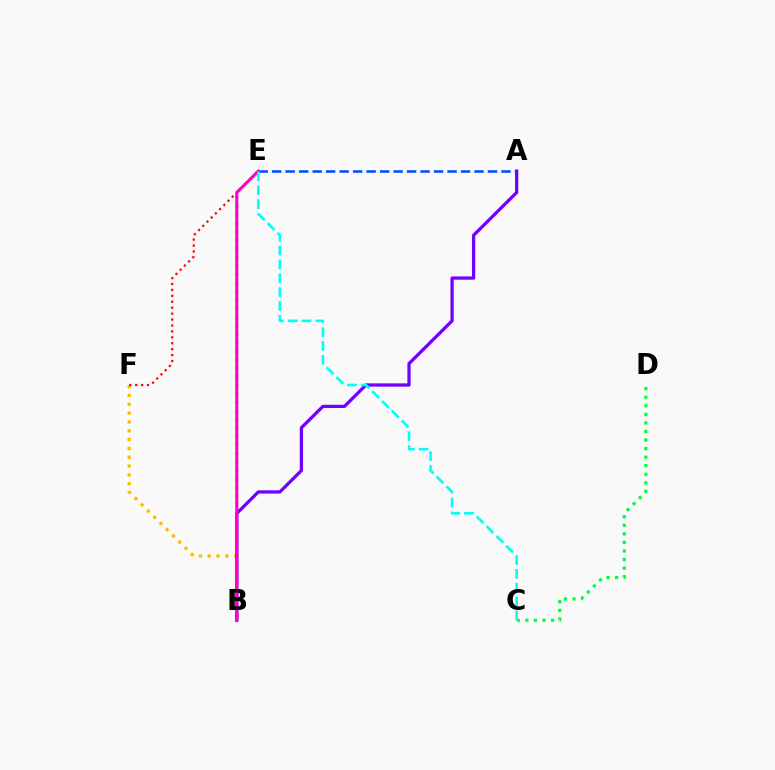{('B', 'F'): [{'color': '#ffbd00', 'line_style': 'dotted', 'thickness': 2.4}], ('E', 'F'): [{'color': '#ff0000', 'line_style': 'dotted', 'thickness': 1.61}], ('A', 'E'): [{'color': '#004bff', 'line_style': 'dashed', 'thickness': 1.83}], ('B', 'E'): [{'color': '#84ff00', 'line_style': 'dotted', 'thickness': 2.32}, {'color': '#ff00cf', 'line_style': 'solid', 'thickness': 2.2}], ('A', 'B'): [{'color': '#7200ff', 'line_style': 'solid', 'thickness': 2.36}], ('C', 'D'): [{'color': '#00ff39', 'line_style': 'dotted', 'thickness': 2.33}], ('C', 'E'): [{'color': '#00fff6', 'line_style': 'dashed', 'thickness': 1.88}]}